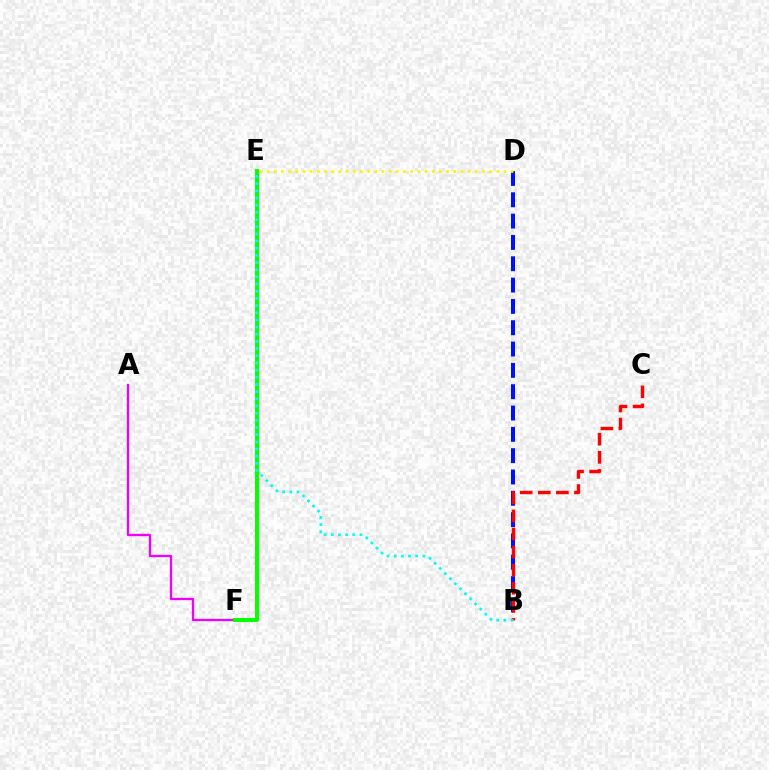{('A', 'F'): [{'color': '#ee00ff', 'line_style': 'solid', 'thickness': 1.66}], ('B', 'D'): [{'color': '#0010ff', 'line_style': 'dashed', 'thickness': 2.9}], ('B', 'C'): [{'color': '#ff0000', 'line_style': 'dashed', 'thickness': 2.46}], ('E', 'F'): [{'color': '#08ff00', 'line_style': 'solid', 'thickness': 2.94}], ('D', 'E'): [{'color': '#fcf500', 'line_style': 'dotted', 'thickness': 1.95}], ('B', 'E'): [{'color': '#00fff6', 'line_style': 'dotted', 'thickness': 1.95}]}